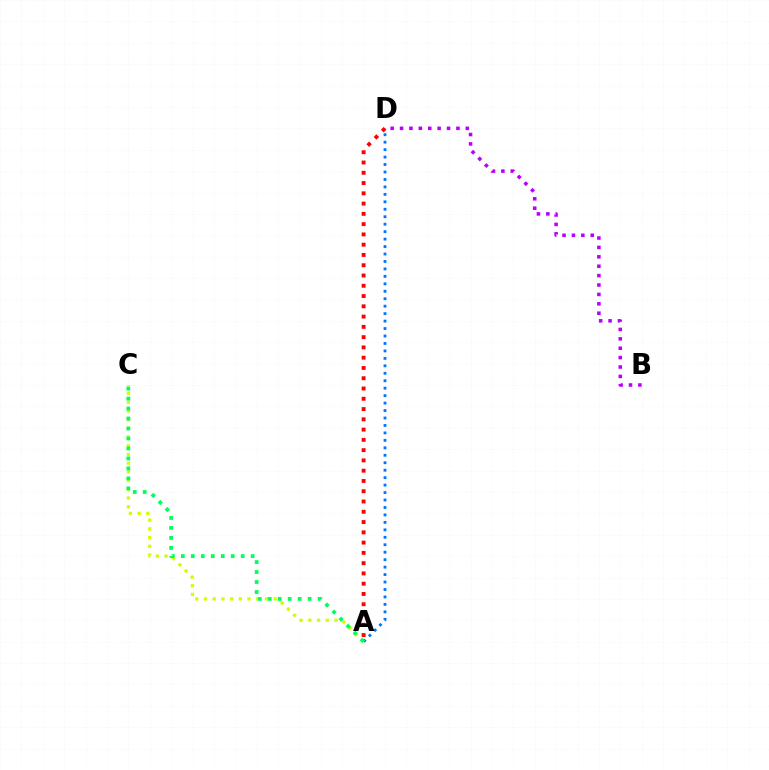{('A', 'D'): [{'color': '#0074ff', 'line_style': 'dotted', 'thickness': 2.03}, {'color': '#ff0000', 'line_style': 'dotted', 'thickness': 2.79}], ('B', 'D'): [{'color': '#b900ff', 'line_style': 'dotted', 'thickness': 2.55}], ('A', 'C'): [{'color': '#d1ff00', 'line_style': 'dotted', 'thickness': 2.37}, {'color': '#00ff5c', 'line_style': 'dotted', 'thickness': 2.71}]}